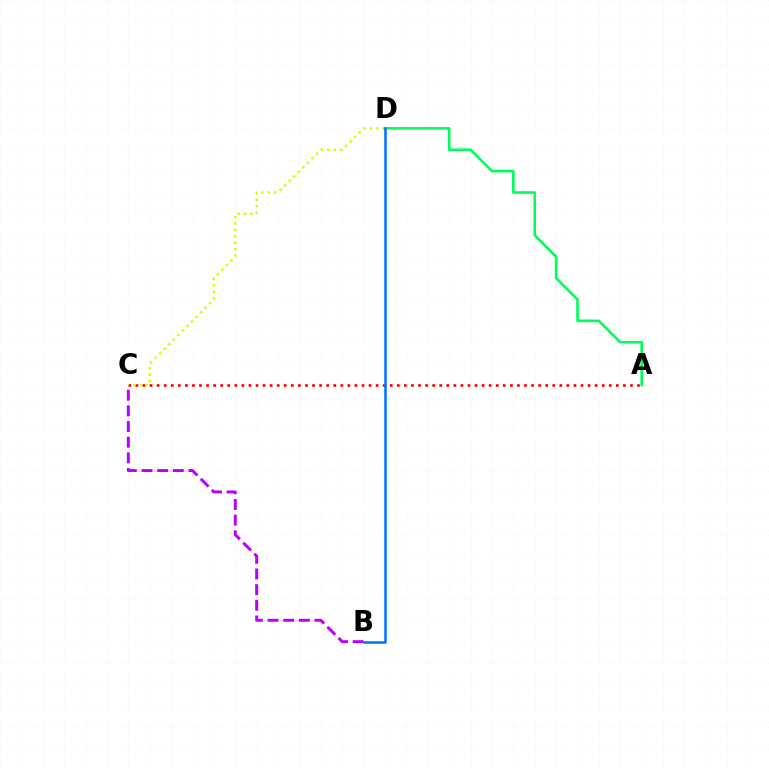{('A', 'C'): [{'color': '#ff0000', 'line_style': 'dotted', 'thickness': 1.92}], ('B', 'C'): [{'color': '#b900ff', 'line_style': 'dashed', 'thickness': 2.13}], ('C', 'D'): [{'color': '#d1ff00', 'line_style': 'dotted', 'thickness': 1.75}], ('A', 'D'): [{'color': '#00ff5c', 'line_style': 'solid', 'thickness': 1.88}], ('B', 'D'): [{'color': '#0074ff', 'line_style': 'solid', 'thickness': 1.83}]}